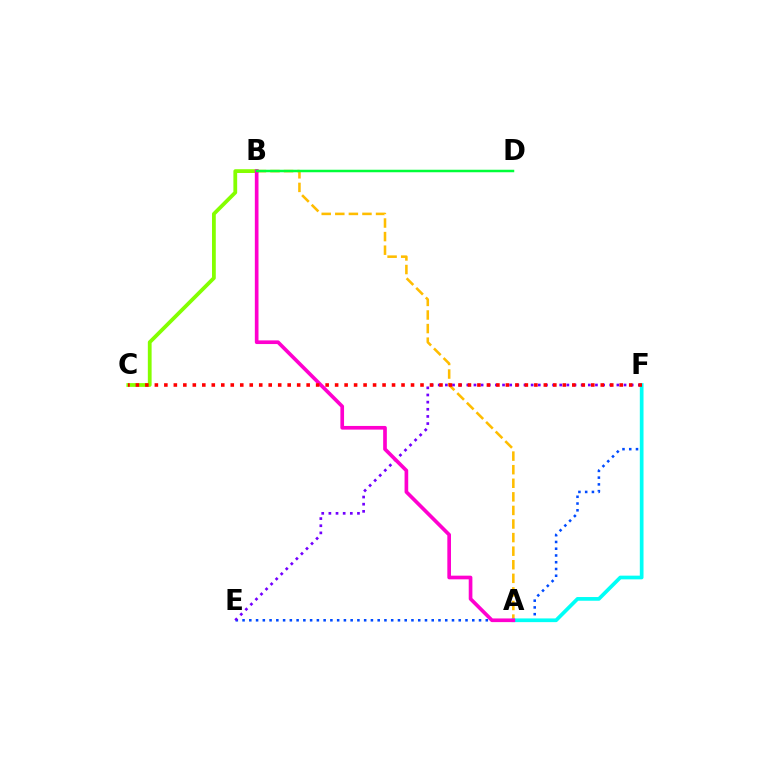{('E', 'F'): [{'color': '#004bff', 'line_style': 'dotted', 'thickness': 1.84}, {'color': '#7200ff', 'line_style': 'dotted', 'thickness': 1.94}], ('B', 'C'): [{'color': '#84ff00', 'line_style': 'solid', 'thickness': 2.72}], ('A', 'B'): [{'color': '#ffbd00', 'line_style': 'dashed', 'thickness': 1.84}, {'color': '#ff00cf', 'line_style': 'solid', 'thickness': 2.64}], ('A', 'F'): [{'color': '#00fff6', 'line_style': 'solid', 'thickness': 2.67}], ('C', 'F'): [{'color': '#ff0000', 'line_style': 'dotted', 'thickness': 2.58}], ('B', 'D'): [{'color': '#00ff39', 'line_style': 'solid', 'thickness': 1.8}]}